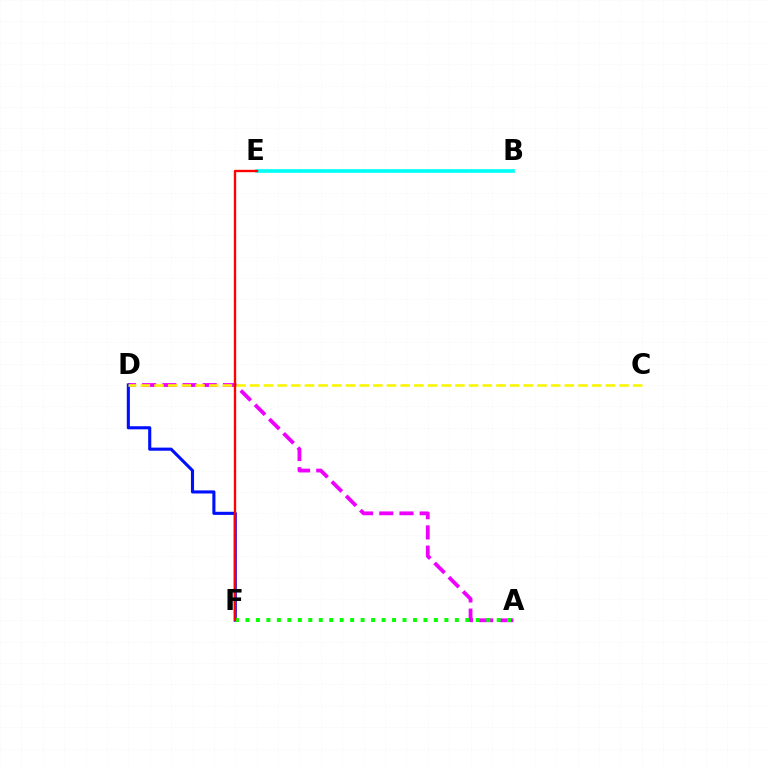{('A', 'D'): [{'color': '#ee00ff', 'line_style': 'dashed', 'thickness': 2.74}], ('D', 'F'): [{'color': '#0010ff', 'line_style': 'solid', 'thickness': 2.24}], ('B', 'E'): [{'color': '#00fff6', 'line_style': 'solid', 'thickness': 2.62}], ('A', 'F'): [{'color': '#08ff00', 'line_style': 'dotted', 'thickness': 2.84}], ('C', 'D'): [{'color': '#fcf500', 'line_style': 'dashed', 'thickness': 1.86}], ('E', 'F'): [{'color': '#ff0000', 'line_style': 'solid', 'thickness': 1.69}]}